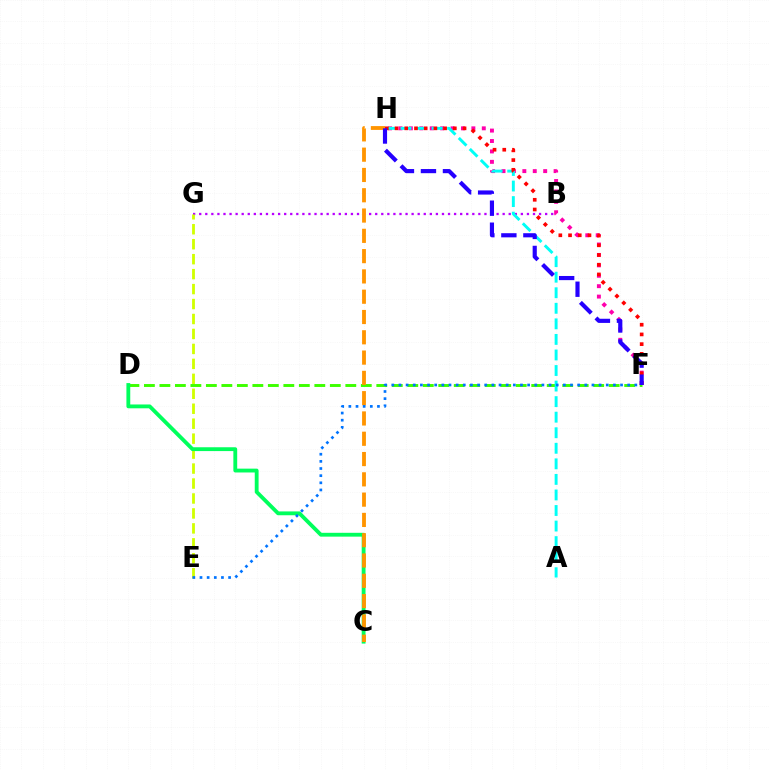{('B', 'G'): [{'color': '#b900ff', 'line_style': 'dotted', 'thickness': 1.65}], ('E', 'G'): [{'color': '#d1ff00', 'line_style': 'dashed', 'thickness': 2.03}], ('F', 'H'): [{'color': '#ff00ac', 'line_style': 'dotted', 'thickness': 2.83}, {'color': '#ff0000', 'line_style': 'dotted', 'thickness': 2.64}, {'color': '#2500ff', 'line_style': 'dashed', 'thickness': 2.99}], ('D', 'F'): [{'color': '#3dff00', 'line_style': 'dashed', 'thickness': 2.1}], ('A', 'H'): [{'color': '#00fff6', 'line_style': 'dashed', 'thickness': 2.11}], ('C', 'D'): [{'color': '#00ff5c', 'line_style': 'solid', 'thickness': 2.76}], ('C', 'H'): [{'color': '#ff9400', 'line_style': 'dashed', 'thickness': 2.76}], ('E', 'F'): [{'color': '#0074ff', 'line_style': 'dotted', 'thickness': 1.94}]}